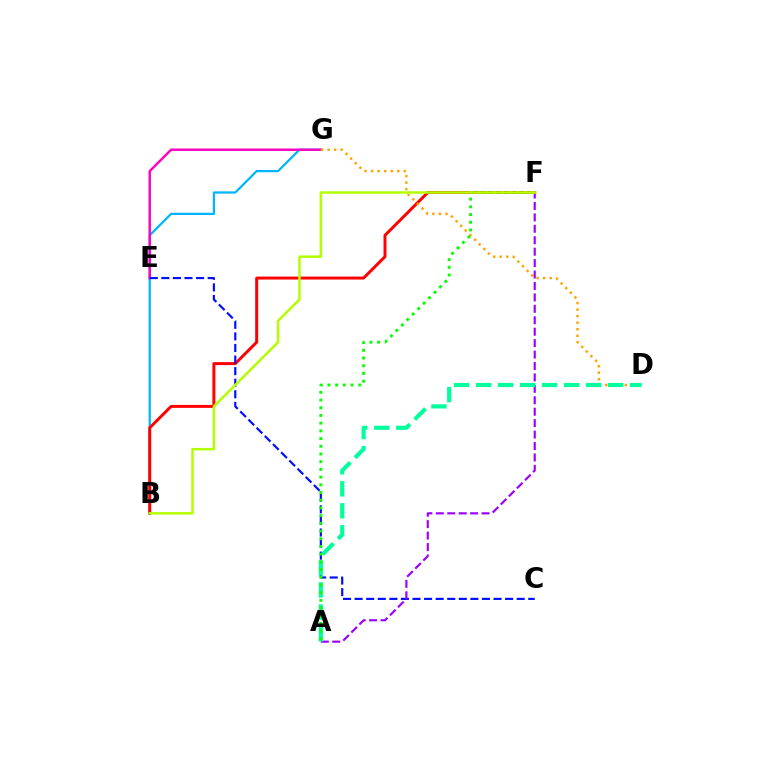{('B', 'G'): [{'color': '#00b5ff', 'line_style': 'solid', 'thickness': 1.61}], ('B', 'F'): [{'color': '#ff0000', 'line_style': 'solid', 'thickness': 2.14}, {'color': '#b3ff00', 'line_style': 'solid', 'thickness': 1.8}], ('E', 'G'): [{'color': '#ff00bd', 'line_style': 'solid', 'thickness': 1.74}], ('D', 'G'): [{'color': '#ffa500', 'line_style': 'dotted', 'thickness': 1.78}], ('C', 'E'): [{'color': '#0010ff', 'line_style': 'dashed', 'thickness': 1.57}], ('A', 'F'): [{'color': '#9b00ff', 'line_style': 'dashed', 'thickness': 1.55}, {'color': '#08ff00', 'line_style': 'dotted', 'thickness': 2.09}], ('A', 'D'): [{'color': '#00ff9d', 'line_style': 'dashed', 'thickness': 2.99}]}